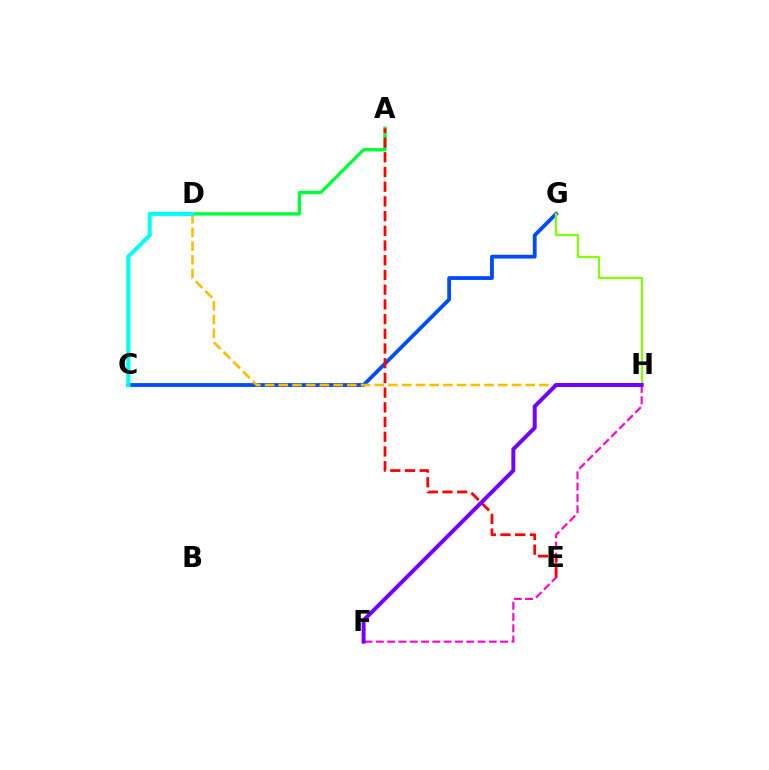{('C', 'G'): [{'color': '#004bff', 'line_style': 'solid', 'thickness': 2.74}], ('F', 'H'): [{'color': '#ff00cf', 'line_style': 'dashed', 'thickness': 1.53}, {'color': '#7200ff', 'line_style': 'solid', 'thickness': 2.87}], ('G', 'H'): [{'color': '#84ff00', 'line_style': 'solid', 'thickness': 1.61}], ('D', 'H'): [{'color': '#ffbd00', 'line_style': 'dashed', 'thickness': 1.86}], ('A', 'D'): [{'color': '#00ff39', 'line_style': 'solid', 'thickness': 2.42}], ('A', 'E'): [{'color': '#ff0000', 'line_style': 'dashed', 'thickness': 2.0}], ('C', 'D'): [{'color': '#00fff6', 'line_style': 'solid', 'thickness': 2.94}]}